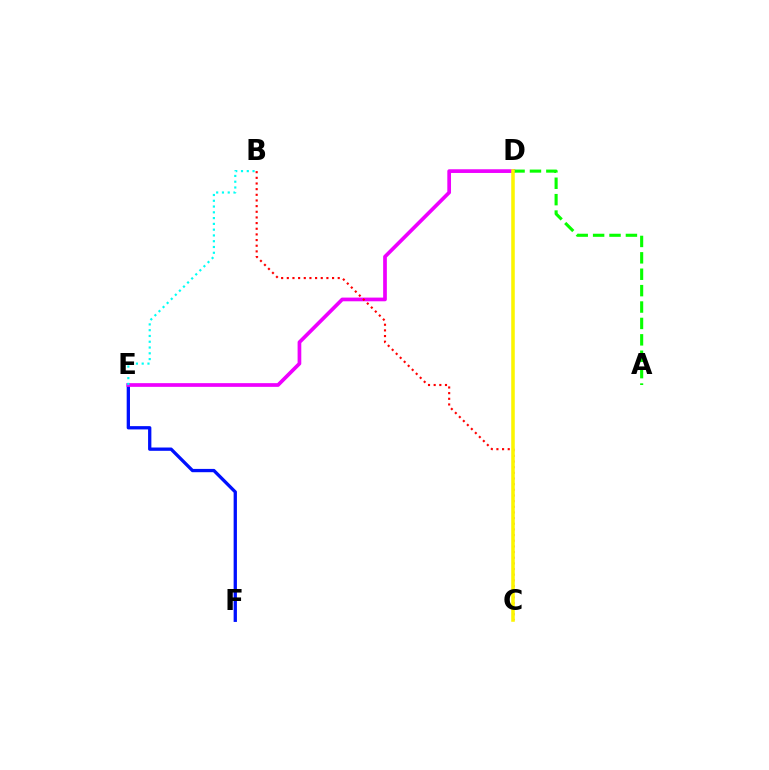{('E', 'F'): [{'color': '#0010ff', 'line_style': 'solid', 'thickness': 2.37}], ('D', 'E'): [{'color': '#ee00ff', 'line_style': 'solid', 'thickness': 2.66}], ('A', 'D'): [{'color': '#08ff00', 'line_style': 'dashed', 'thickness': 2.23}], ('B', 'C'): [{'color': '#ff0000', 'line_style': 'dotted', 'thickness': 1.54}], ('B', 'E'): [{'color': '#00fff6', 'line_style': 'dotted', 'thickness': 1.57}], ('C', 'D'): [{'color': '#fcf500', 'line_style': 'solid', 'thickness': 2.56}]}